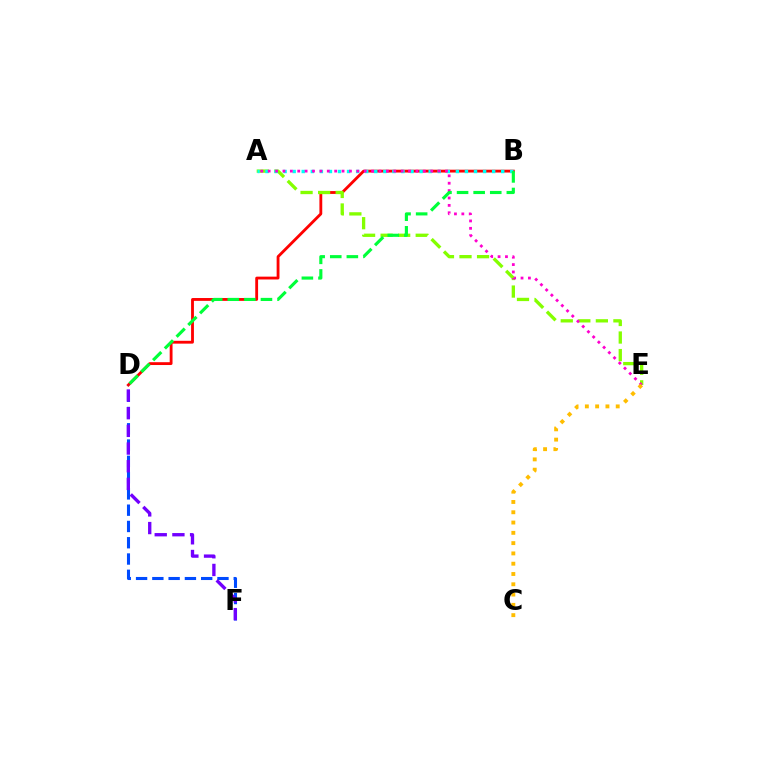{('B', 'D'): [{'color': '#ff0000', 'line_style': 'solid', 'thickness': 2.04}, {'color': '#00ff39', 'line_style': 'dashed', 'thickness': 2.25}], ('A', 'E'): [{'color': '#84ff00', 'line_style': 'dashed', 'thickness': 2.38}, {'color': '#ff00cf', 'line_style': 'dotted', 'thickness': 2.01}], ('D', 'F'): [{'color': '#004bff', 'line_style': 'dashed', 'thickness': 2.21}, {'color': '#7200ff', 'line_style': 'dashed', 'thickness': 2.4}], ('A', 'B'): [{'color': '#00fff6', 'line_style': 'dotted', 'thickness': 2.46}], ('C', 'E'): [{'color': '#ffbd00', 'line_style': 'dotted', 'thickness': 2.8}]}